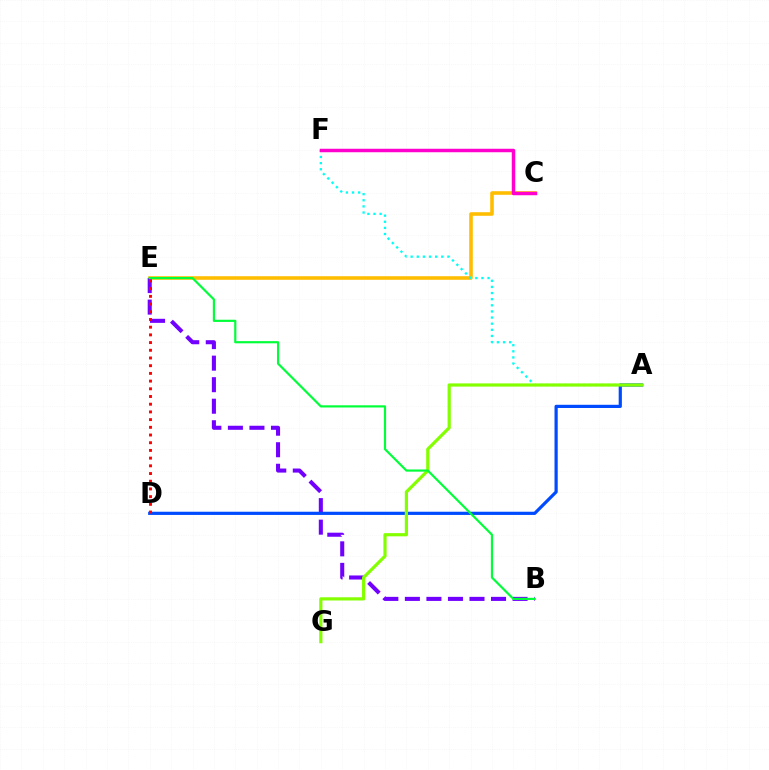{('C', 'E'): [{'color': '#ffbd00', 'line_style': 'solid', 'thickness': 2.58}], ('B', 'E'): [{'color': '#7200ff', 'line_style': 'dashed', 'thickness': 2.93}, {'color': '#00ff39', 'line_style': 'solid', 'thickness': 1.57}], ('A', 'F'): [{'color': '#00fff6', 'line_style': 'dotted', 'thickness': 1.66}], ('A', 'D'): [{'color': '#004bff', 'line_style': 'solid', 'thickness': 2.3}], ('A', 'G'): [{'color': '#84ff00', 'line_style': 'solid', 'thickness': 2.3}], ('D', 'E'): [{'color': '#ff0000', 'line_style': 'dotted', 'thickness': 2.09}], ('C', 'F'): [{'color': '#ff00cf', 'line_style': 'solid', 'thickness': 2.5}]}